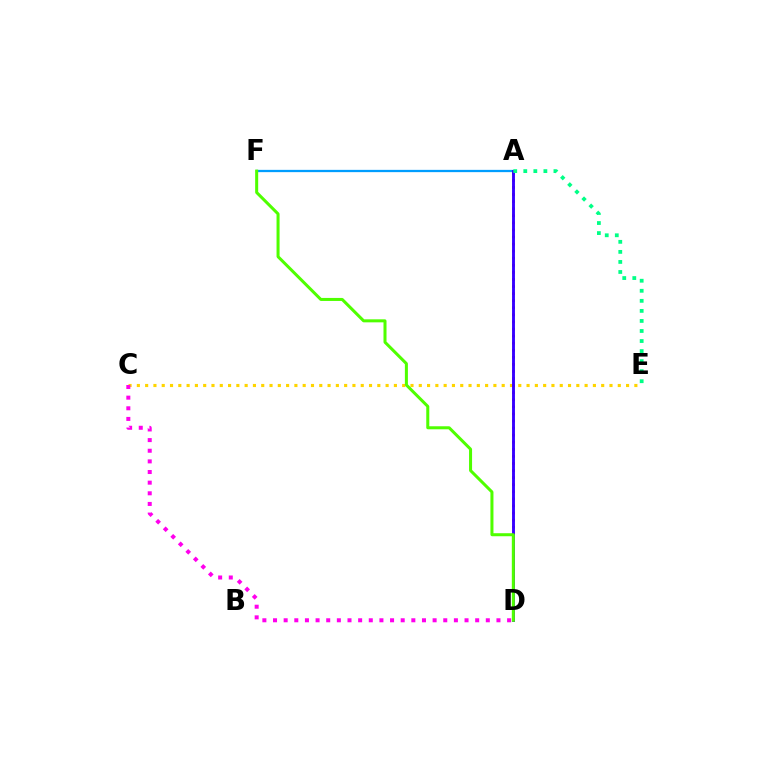{('C', 'E'): [{'color': '#ffd500', 'line_style': 'dotted', 'thickness': 2.25}], ('C', 'D'): [{'color': '#ff00ed', 'line_style': 'dotted', 'thickness': 2.89}], ('A', 'F'): [{'color': '#009eff', 'line_style': 'solid', 'thickness': 1.64}], ('A', 'D'): [{'color': '#ff0000', 'line_style': 'dotted', 'thickness': 1.92}, {'color': '#3700ff', 'line_style': 'solid', 'thickness': 2.08}], ('A', 'E'): [{'color': '#00ff86', 'line_style': 'dotted', 'thickness': 2.73}], ('D', 'F'): [{'color': '#4fff00', 'line_style': 'solid', 'thickness': 2.18}]}